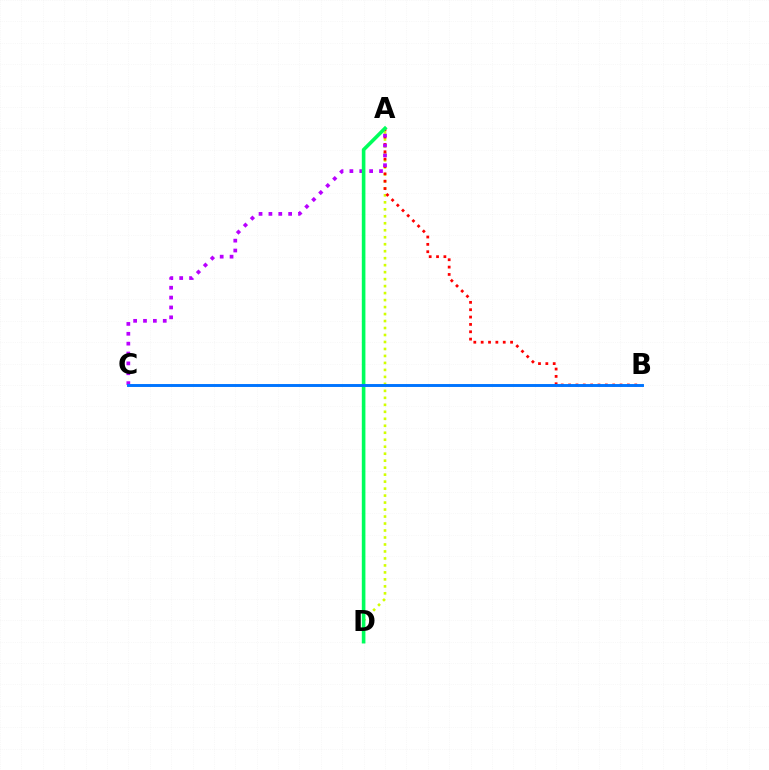{('A', 'D'): [{'color': '#d1ff00', 'line_style': 'dotted', 'thickness': 1.9}, {'color': '#00ff5c', 'line_style': 'solid', 'thickness': 2.6}], ('A', 'B'): [{'color': '#ff0000', 'line_style': 'dotted', 'thickness': 2.0}], ('A', 'C'): [{'color': '#b900ff', 'line_style': 'dotted', 'thickness': 2.68}], ('B', 'C'): [{'color': '#0074ff', 'line_style': 'solid', 'thickness': 2.11}]}